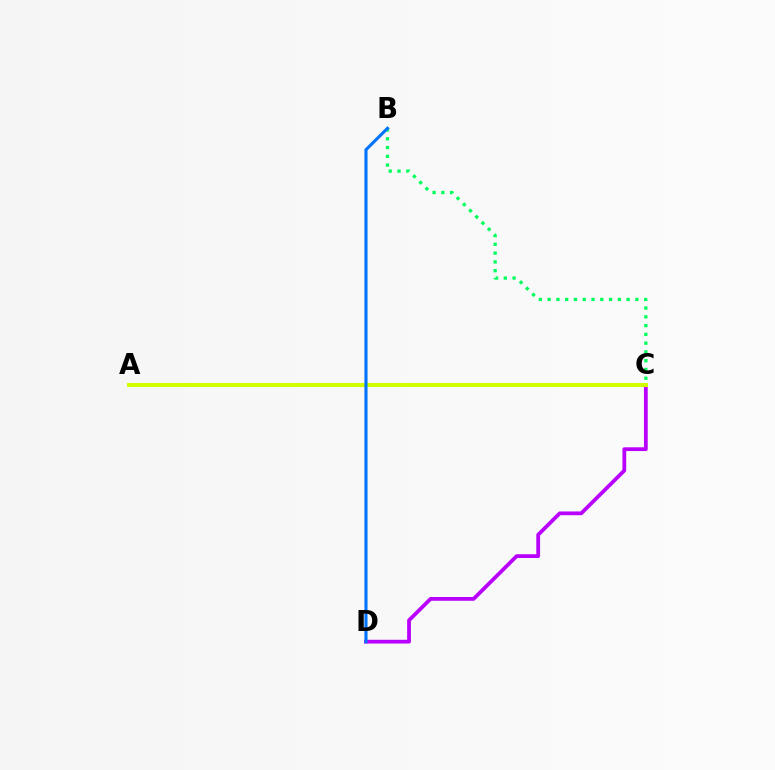{('C', 'D'): [{'color': '#b900ff', 'line_style': 'solid', 'thickness': 2.72}], ('A', 'C'): [{'color': '#ff0000', 'line_style': 'dashed', 'thickness': 1.71}, {'color': '#d1ff00', 'line_style': 'solid', 'thickness': 2.92}], ('B', 'C'): [{'color': '#00ff5c', 'line_style': 'dotted', 'thickness': 2.38}], ('B', 'D'): [{'color': '#0074ff', 'line_style': 'solid', 'thickness': 2.24}]}